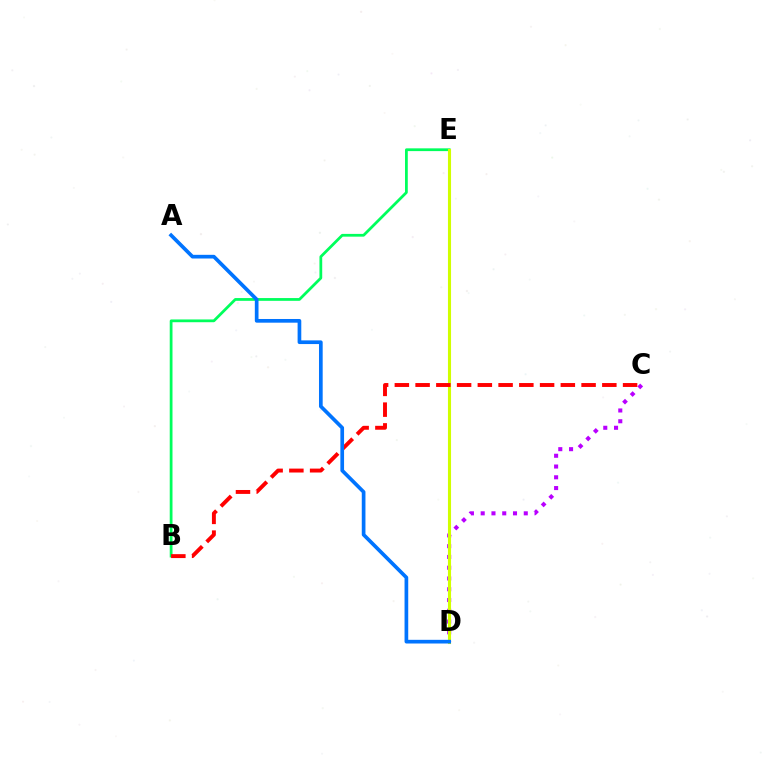{('B', 'E'): [{'color': '#00ff5c', 'line_style': 'solid', 'thickness': 1.99}], ('C', 'D'): [{'color': '#b900ff', 'line_style': 'dotted', 'thickness': 2.93}], ('D', 'E'): [{'color': '#d1ff00', 'line_style': 'solid', 'thickness': 2.23}], ('B', 'C'): [{'color': '#ff0000', 'line_style': 'dashed', 'thickness': 2.82}], ('A', 'D'): [{'color': '#0074ff', 'line_style': 'solid', 'thickness': 2.65}]}